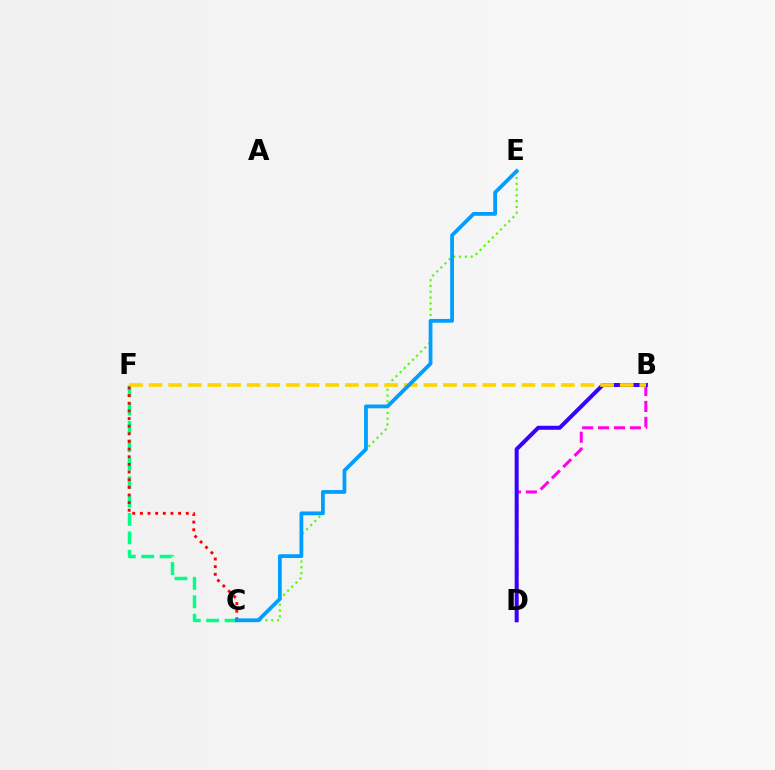{('B', 'D'): [{'color': '#ff00ed', 'line_style': 'dashed', 'thickness': 2.16}, {'color': '#3700ff', 'line_style': 'solid', 'thickness': 2.88}], ('C', 'E'): [{'color': '#4fff00', 'line_style': 'dotted', 'thickness': 1.57}, {'color': '#009eff', 'line_style': 'solid', 'thickness': 2.73}], ('C', 'F'): [{'color': '#00ff86', 'line_style': 'dashed', 'thickness': 2.5}, {'color': '#ff0000', 'line_style': 'dotted', 'thickness': 2.08}], ('B', 'F'): [{'color': '#ffd500', 'line_style': 'dashed', 'thickness': 2.67}]}